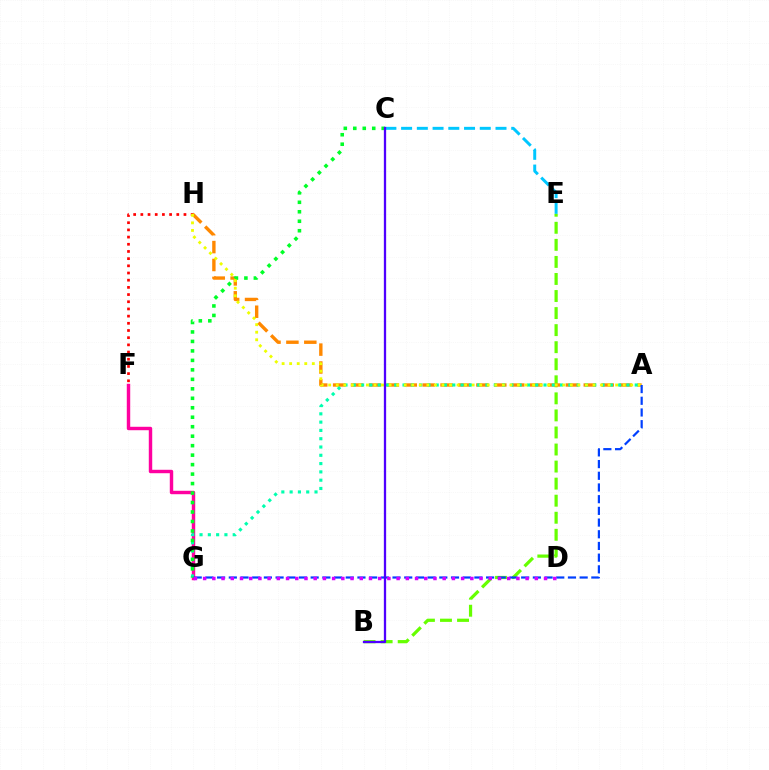{('C', 'E'): [{'color': '#00c7ff', 'line_style': 'dashed', 'thickness': 2.14}], ('F', 'H'): [{'color': '#ff0000', 'line_style': 'dotted', 'thickness': 1.95}], ('B', 'E'): [{'color': '#66ff00', 'line_style': 'dashed', 'thickness': 2.32}], ('F', 'G'): [{'color': '#ff00a0', 'line_style': 'solid', 'thickness': 2.47}], ('A', 'H'): [{'color': '#ff8800', 'line_style': 'dashed', 'thickness': 2.43}, {'color': '#eeff00', 'line_style': 'dotted', 'thickness': 2.05}], ('A', 'G'): [{'color': '#00ffaf', 'line_style': 'dotted', 'thickness': 2.25}, {'color': '#003fff', 'line_style': 'dashed', 'thickness': 1.59}], ('C', 'G'): [{'color': '#00ff27', 'line_style': 'dotted', 'thickness': 2.57}], ('D', 'G'): [{'color': '#d600ff', 'line_style': 'dotted', 'thickness': 2.5}], ('B', 'C'): [{'color': '#4f00ff', 'line_style': 'solid', 'thickness': 1.65}]}